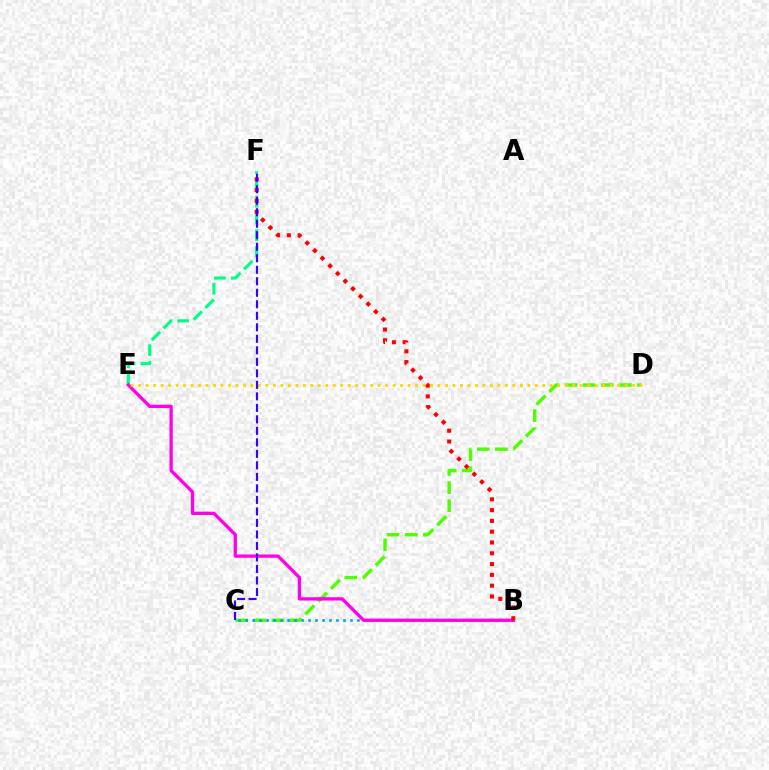{('C', 'D'): [{'color': '#4fff00', 'line_style': 'dashed', 'thickness': 2.46}], ('B', 'C'): [{'color': '#009eff', 'line_style': 'dotted', 'thickness': 1.9}], ('E', 'F'): [{'color': '#00ff86', 'line_style': 'dashed', 'thickness': 2.28}], ('B', 'E'): [{'color': '#ff00ed', 'line_style': 'solid', 'thickness': 2.39}], ('D', 'E'): [{'color': '#ffd500', 'line_style': 'dotted', 'thickness': 2.03}], ('B', 'F'): [{'color': '#ff0000', 'line_style': 'dotted', 'thickness': 2.93}], ('C', 'F'): [{'color': '#3700ff', 'line_style': 'dashed', 'thickness': 1.56}]}